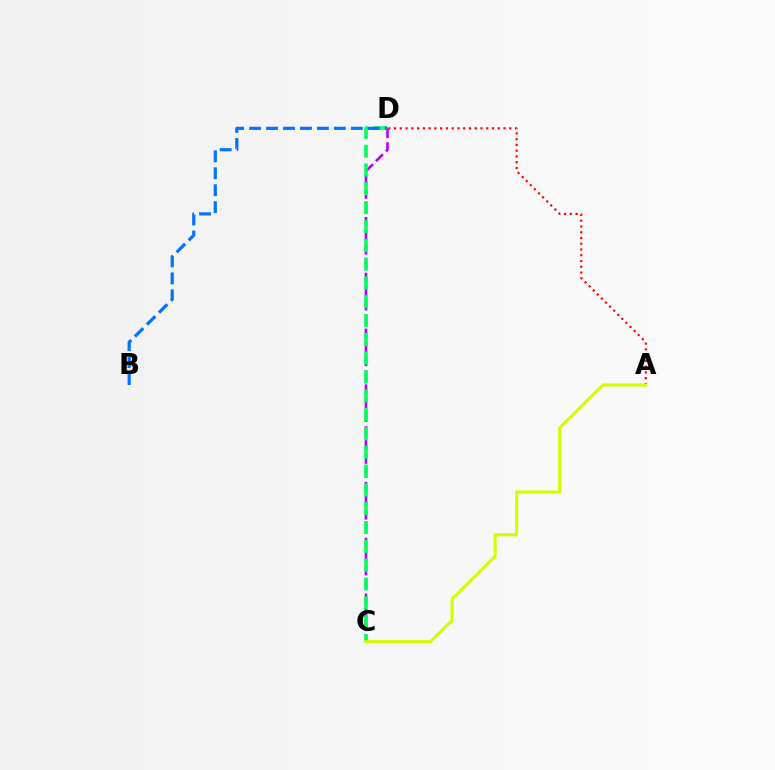{('C', 'D'): [{'color': '#b900ff', 'line_style': 'dashed', 'thickness': 1.89}, {'color': '#00ff5c', 'line_style': 'dashed', 'thickness': 2.56}], ('A', 'D'): [{'color': '#ff0000', 'line_style': 'dotted', 'thickness': 1.56}], ('B', 'D'): [{'color': '#0074ff', 'line_style': 'dashed', 'thickness': 2.3}], ('A', 'C'): [{'color': '#d1ff00', 'line_style': 'solid', 'thickness': 2.23}]}